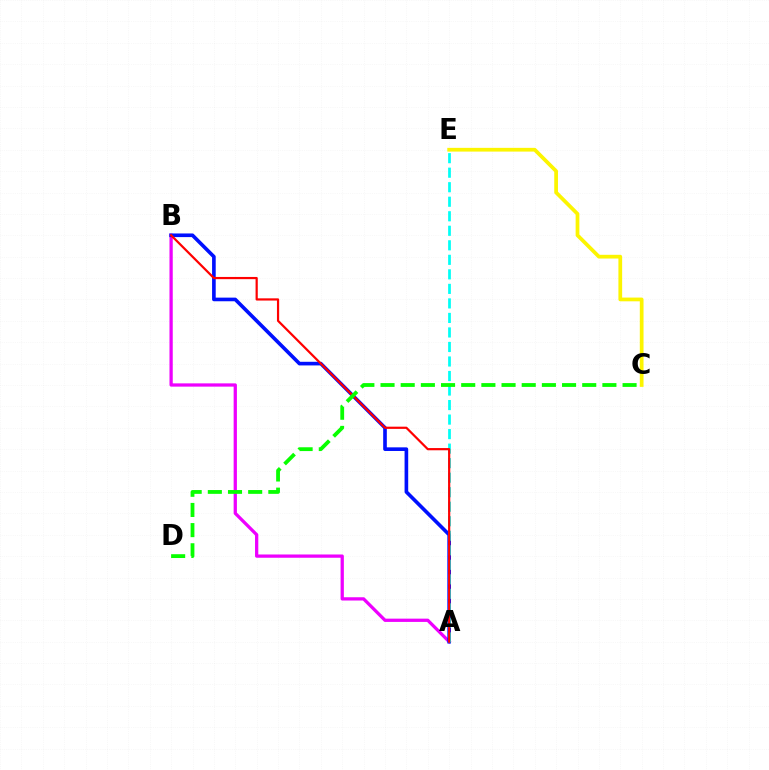{('C', 'E'): [{'color': '#fcf500', 'line_style': 'solid', 'thickness': 2.69}], ('A', 'B'): [{'color': '#ee00ff', 'line_style': 'solid', 'thickness': 2.35}, {'color': '#0010ff', 'line_style': 'solid', 'thickness': 2.62}, {'color': '#ff0000', 'line_style': 'solid', 'thickness': 1.59}], ('A', 'E'): [{'color': '#00fff6', 'line_style': 'dashed', 'thickness': 1.97}], ('C', 'D'): [{'color': '#08ff00', 'line_style': 'dashed', 'thickness': 2.74}]}